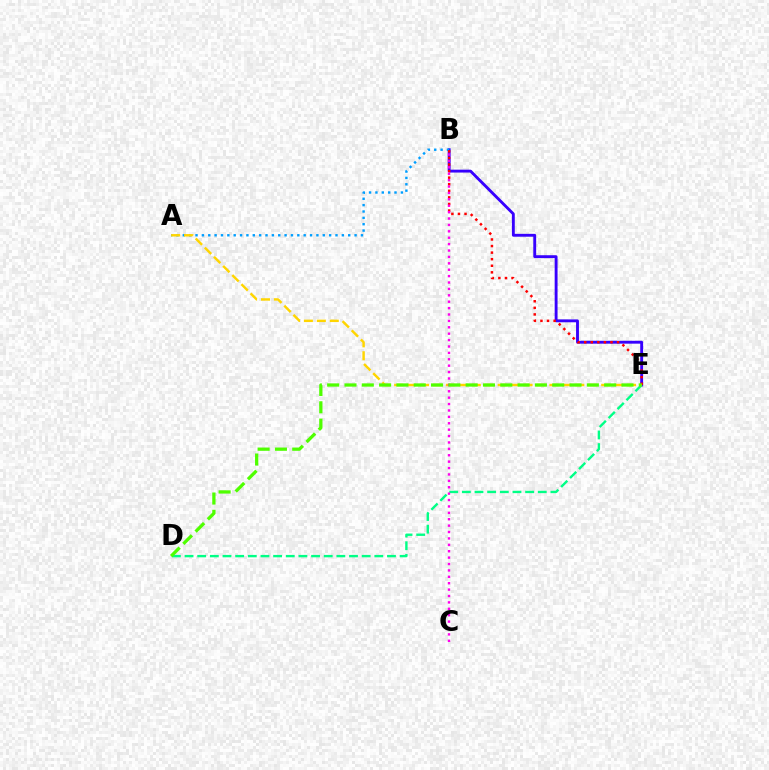{('B', 'E'): [{'color': '#3700ff', 'line_style': 'solid', 'thickness': 2.07}, {'color': '#ff0000', 'line_style': 'dotted', 'thickness': 1.79}], ('D', 'E'): [{'color': '#00ff86', 'line_style': 'dashed', 'thickness': 1.72}, {'color': '#4fff00', 'line_style': 'dashed', 'thickness': 2.35}], ('A', 'B'): [{'color': '#009eff', 'line_style': 'dotted', 'thickness': 1.73}], ('A', 'E'): [{'color': '#ffd500', 'line_style': 'dashed', 'thickness': 1.76}], ('B', 'C'): [{'color': '#ff00ed', 'line_style': 'dotted', 'thickness': 1.74}]}